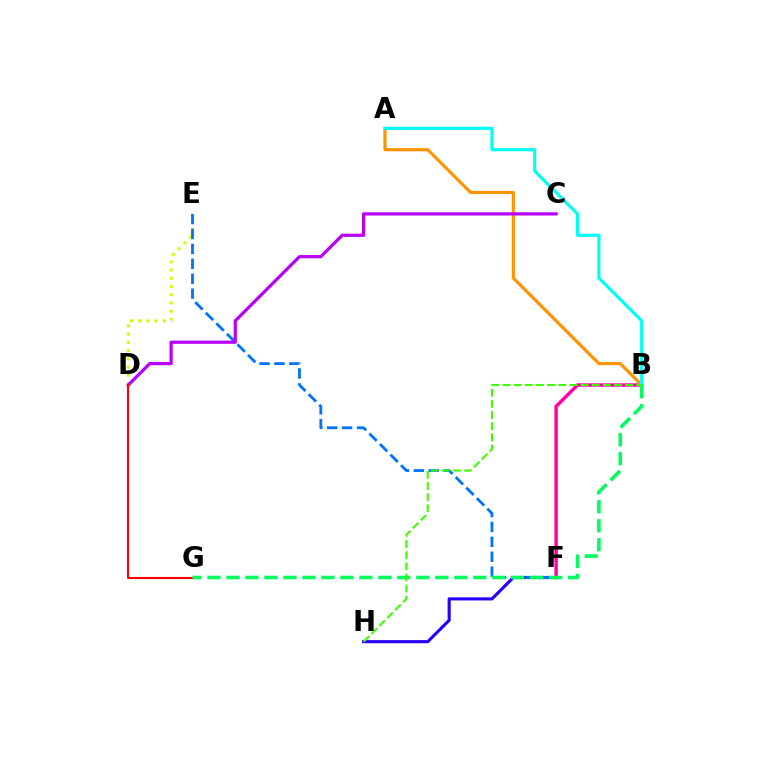{('F', 'H'): [{'color': '#2500ff', 'line_style': 'solid', 'thickness': 2.24}], ('B', 'F'): [{'color': '#ff00ac', 'line_style': 'solid', 'thickness': 2.47}], ('A', 'B'): [{'color': '#ff9400', 'line_style': 'solid', 'thickness': 2.28}, {'color': '#00fff6', 'line_style': 'solid', 'thickness': 2.26}], ('D', 'E'): [{'color': '#d1ff00', 'line_style': 'dotted', 'thickness': 2.23}], ('E', 'F'): [{'color': '#0074ff', 'line_style': 'dashed', 'thickness': 2.03}], ('C', 'D'): [{'color': '#b900ff', 'line_style': 'solid', 'thickness': 2.31}], ('D', 'G'): [{'color': '#ff0000', 'line_style': 'solid', 'thickness': 1.51}], ('B', 'G'): [{'color': '#00ff5c', 'line_style': 'dashed', 'thickness': 2.58}], ('B', 'H'): [{'color': '#3dff00', 'line_style': 'dashed', 'thickness': 1.51}]}